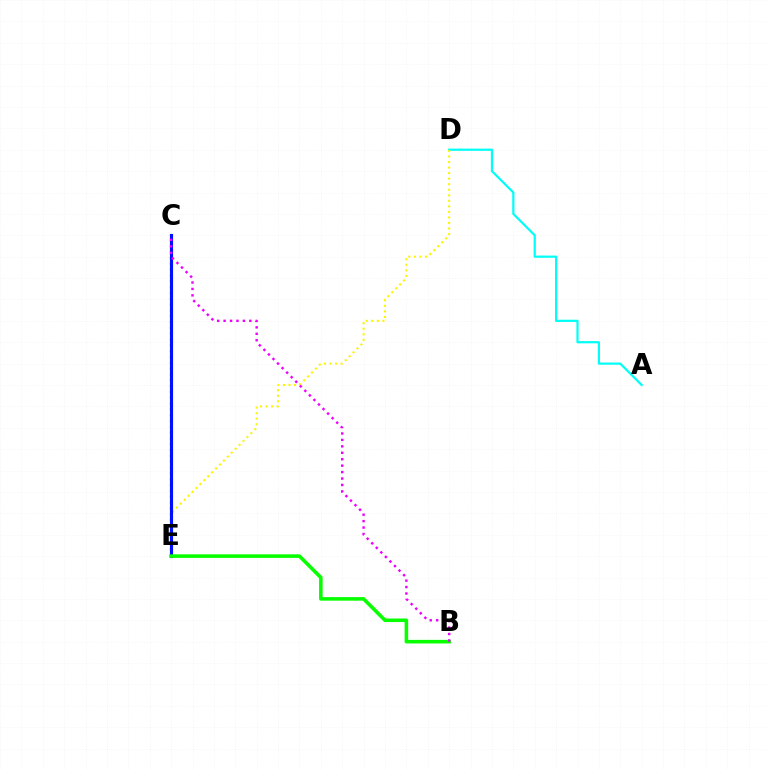{('C', 'E'): [{'color': '#ff0000', 'line_style': 'dotted', 'thickness': 1.58}, {'color': '#0010ff', 'line_style': 'solid', 'thickness': 2.26}], ('A', 'D'): [{'color': '#00fff6', 'line_style': 'solid', 'thickness': 1.59}], ('D', 'E'): [{'color': '#fcf500', 'line_style': 'dotted', 'thickness': 1.51}], ('B', 'E'): [{'color': '#08ff00', 'line_style': 'solid', 'thickness': 2.57}], ('B', 'C'): [{'color': '#ee00ff', 'line_style': 'dotted', 'thickness': 1.75}]}